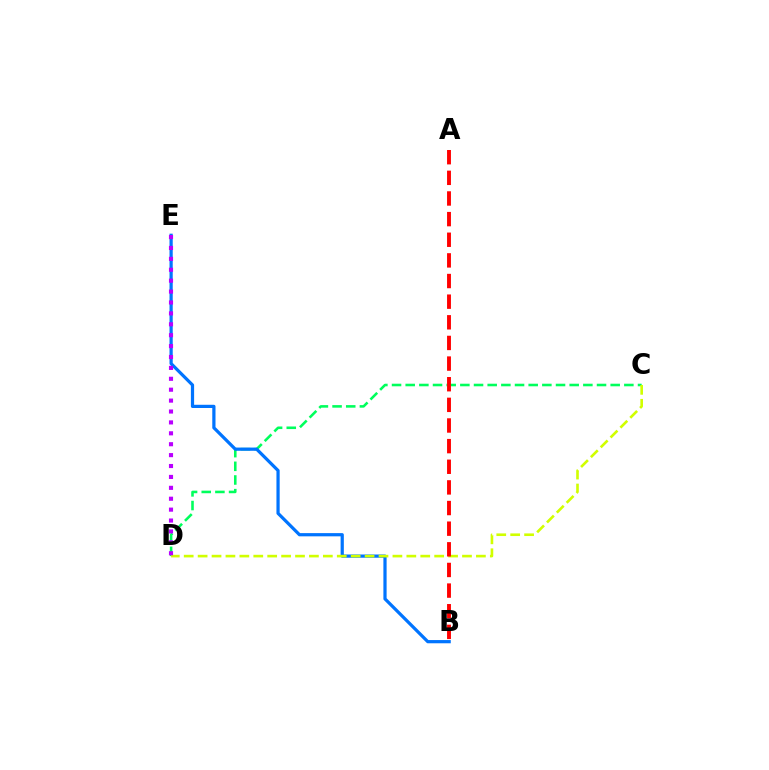{('C', 'D'): [{'color': '#00ff5c', 'line_style': 'dashed', 'thickness': 1.86}, {'color': '#d1ff00', 'line_style': 'dashed', 'thickness': 1.89}], ('B', 'E'): [{'color': '#0074ff', 'line_style': 'solid', 'thickness': 2.32}], ('D', 'E'): [{'color': '#b900ff', 'line_style': 'dotted', 'thickness': 2.96}], ('A', 'B'): [{'color': '#ff0000', 'line_style': 'dashed', 'thickness': 2.8}]}